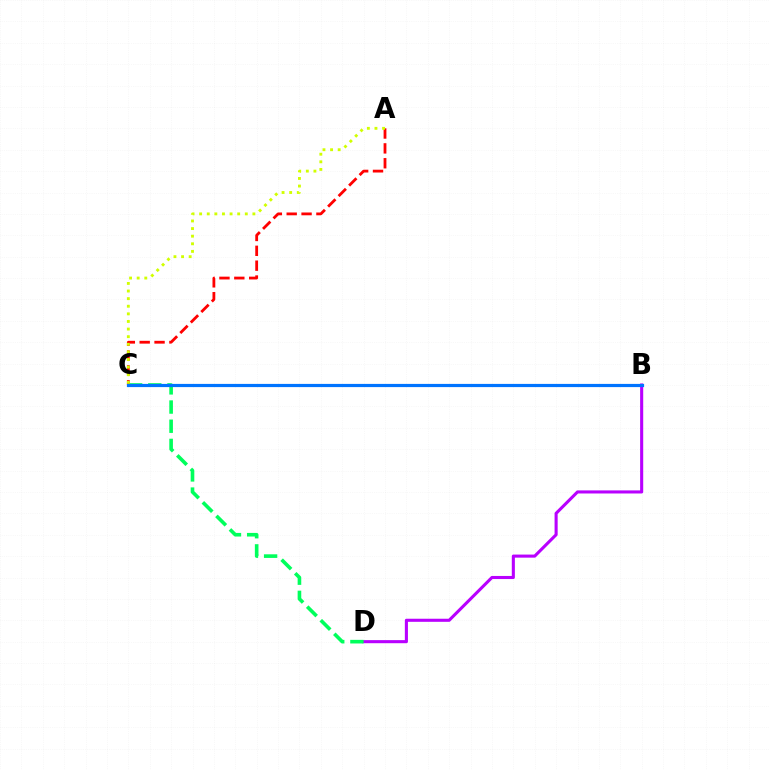{('B', 'D'): [{'color': '#b900ff', 'line_style': 'solid', 'thickness': 2.22}], ('A', 'C'): [{'color': '#ff0000', 'line_style': 'dashed', 'thickness': 2.02}, {'color': '#d1ff00', 'line_style': 'dotted', 'thickness': 2.07}], ('C', 'D'): [{'color': '#00ff5c', 'line_style': 'dashed', 'thickness': 2.61}], ('B', 'C'): [{'color': '#0074ff', 'line_style': 'solid', 'thickness': 2.3}]}